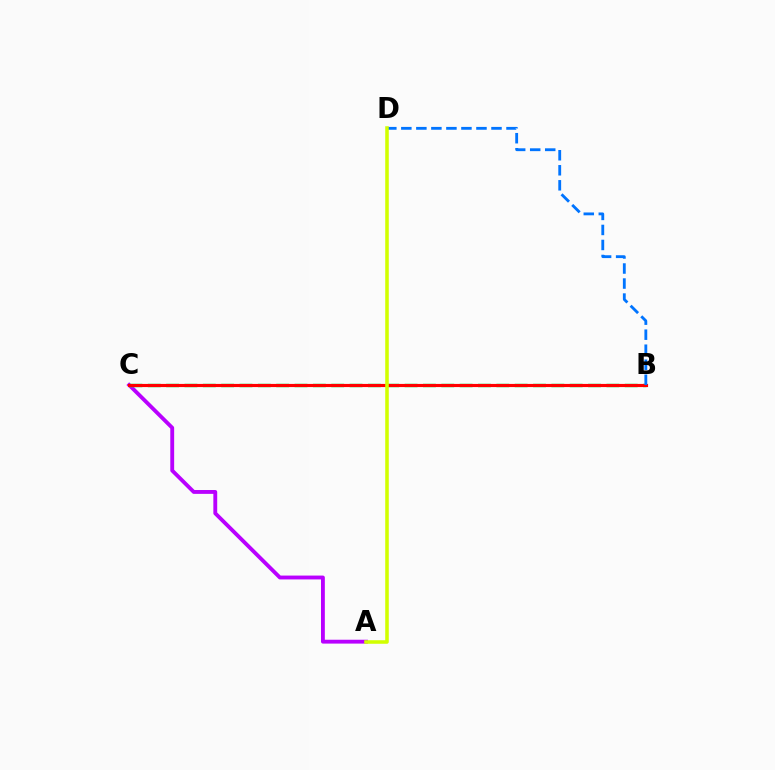{('A', 'C'): [{'color': '#b900ff', 'line_style': 'solid', 'thickness': 2.78}], ('B', 'C'): [{'color': '#00ff5c', 'line_style': 'dashed', 'thickness': 2.49}, {'color': '#ff0000', 'line_style': 'solid', 'thickness': 2.27}], ('B', 'D'): [{'color': '#0074ff', 'line_style': 'dashed', 'thickness': 2.04}], ('A', 'D'): [{'color': '#d1ff00', 'line_style': 'solid', 'thickness': 2.56}]}